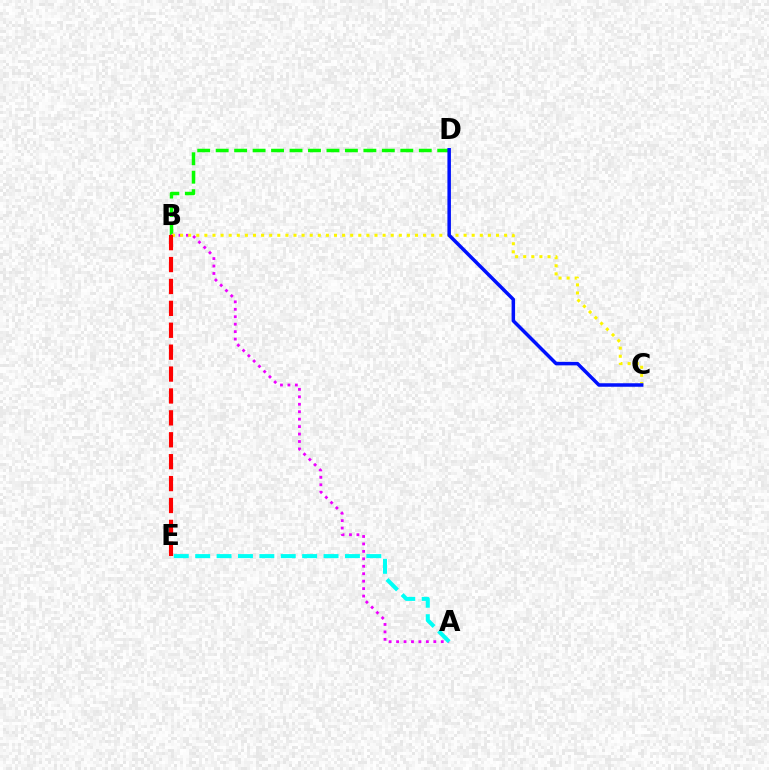{('B', 'D'): [{'color': '#08ff00', 'line_style': 'dashed', 'thickness': 2.51}], ('A', 'B'): [{'color': '#ee00ff', 'line_style': 'dotted', 'thickness': 2.02}], ('B', 'C'): [{'color': '#fcf500', 'line_style': 'dotted', 'thickness': 2.2}], ('A', 'E'): [{'color': '#00fff6', 'line_style': 'dashed', 'thickness': 2.91}], ('B', 'E'): [{'color': '#ff0000', 'line_style': 'dashed', 'thickness': 2.98}], ('C', 'D'): [{'color': '#0010ff', 'line_style': 'solid', 'thickness': 2.52}]}